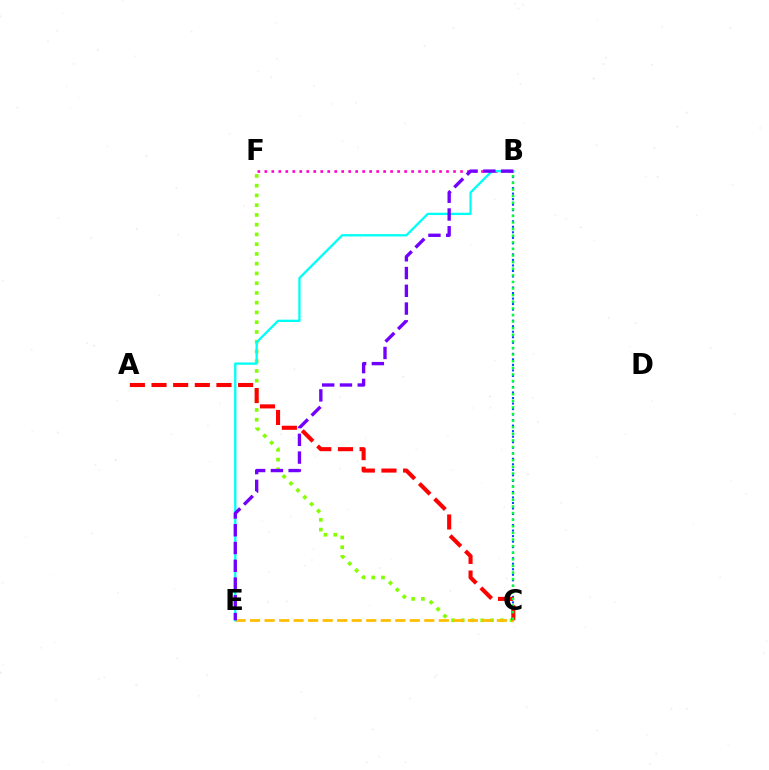{('C', 'F'): [{'color': '#84ff00', 'line_style': 'dotted', 'thickness': 2.65}], ('C', 'E'): [{'color': '#ffbd00', 'line_style': 'dashed', 'thickness': 1.97}], ('B', 'C'): [{'color': '#004bff', 'line_style': 'dotted', 'thickness': 1.5}, {'color': '#00ff39', 'line_style': 'dotted', 'thickness': 1.79}], ('B', 'F'): [{'color': '#ff00cf', 'line_style': 'dotted', 'thickness': 1.9}], ('B', 'E'): [{'color': '#00fff6', 'line_style': 'solid', 'thickness': 1.67}, {'color': '#7200ff', 'line_style': 'dashed', 'thickness': 2.41}], ('A', 'C'): [{'color': '#ff0000', 'line_style': 'dashed', 'thickness': 2.94}]}